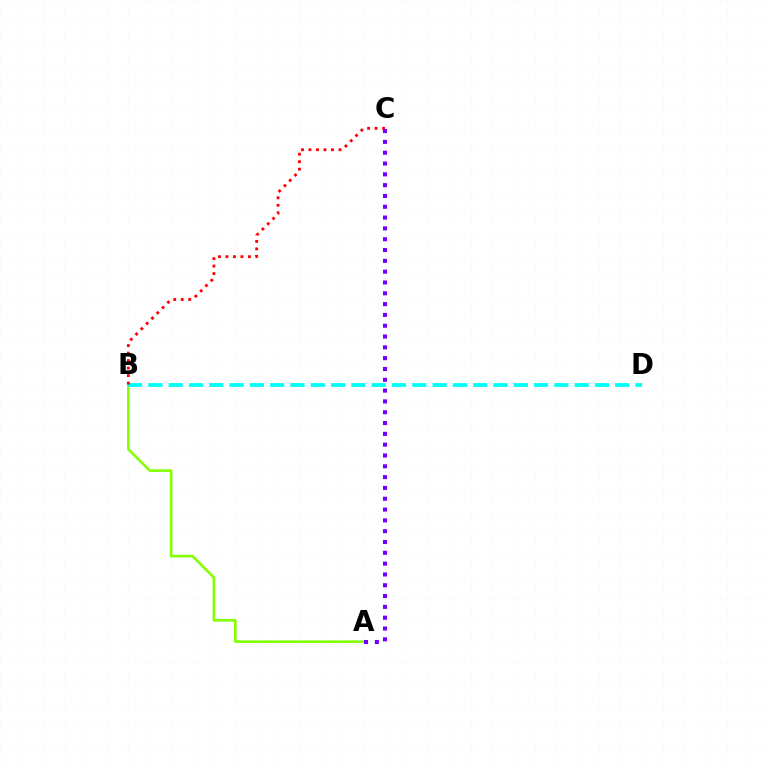{('A', 'B'): [{'color': '#84ff00', 'line_style': 'solid', 'thickness': 1.86}], ('B', 'D'): [{'color': '#00fff6', 'line_style': 'dashed', 'thickness': 2.76}], ('B', 'C'): [{'color': '#ff0000', 'line_style': 'dotted', 'thickness': 2.04}], ('A', 'C'): [{'color': '#7200ff', 'line_style': 'dotted', 'thickness': 2.94}]}